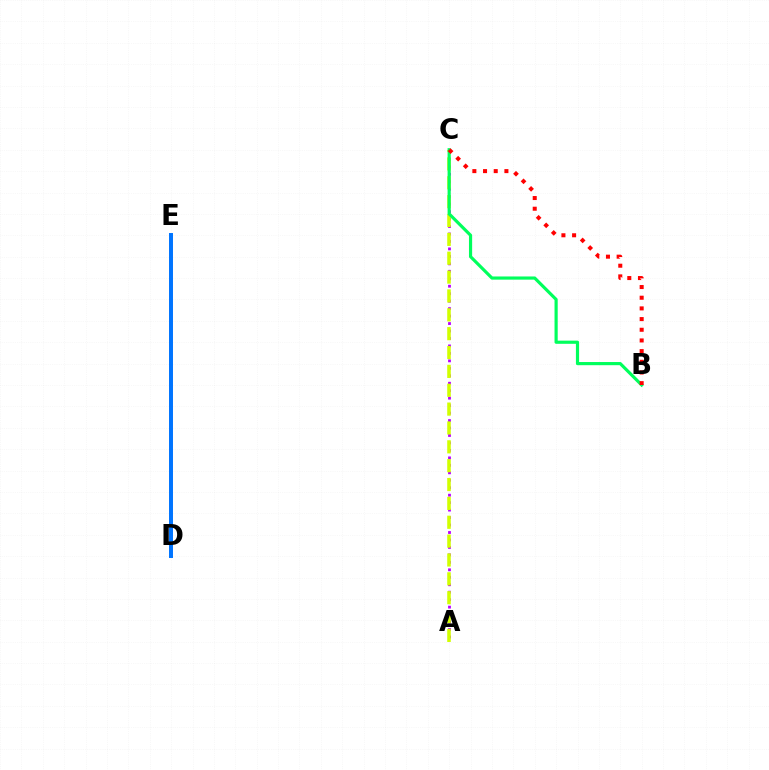{('A', 'C'): [{'color': '#b900ff', 'line_style': 'dotted', 'thickness': 2.03}, {'color': '#d1ff00', 'line_style': 'dashed', 'thickness': 2.56}], ('B', 'C'): [{'color': '#00ff5c', 'line_style': 'solid', 'thickness': 2.28}, {'color': '#ff0000', 'line_style': 'dotted', 'thickness': 2.9}], ('D', 'E'): [{'color': '#0074ff', 'line_style': 'solid', 'thickness': 2.86}]}